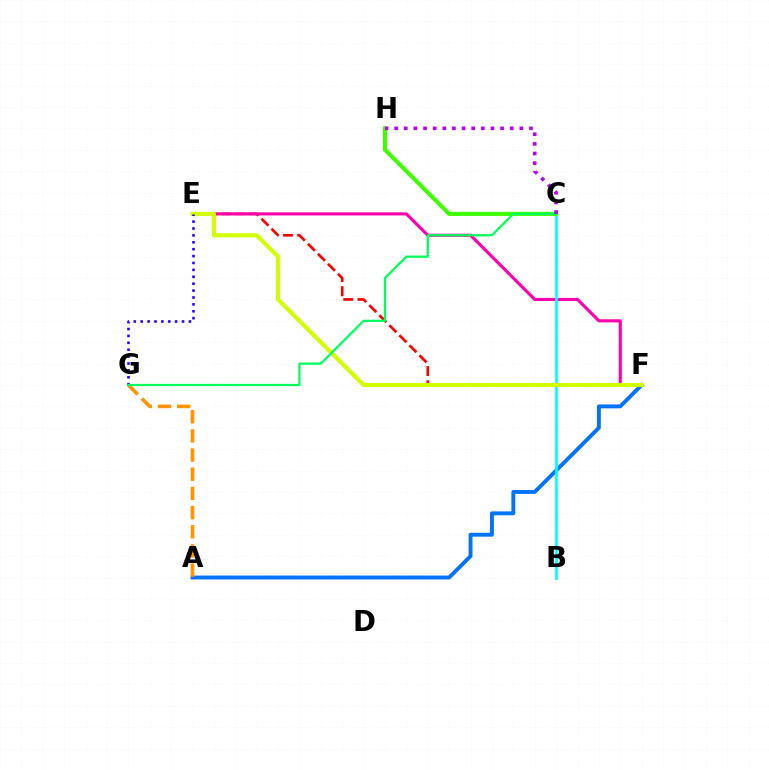{('E', 'F'): [{'color': '#ff0000', 'line_style': 'dashed', 'thickness': 1.93}, {'color': '#ff00ac', 'line_style': 'solid', 'thickness': 2.23}, {'color': '#d1ff00', 'line_style': 'solid', 'thickness': 2.99}], ('A', 'F'): [{'color': '#0074ff', 'line_style': 'solid', 'thickness': 2.8}], ('B', 'C'): [{'color': '#00fff6', 'line_style': 'solid', 'thickness': 1.94}], ('C', 'H'): [{'color': '#3dff00', 'line_style': 'solid', 'thickness': 2.93}, {'color': '#b900ff', 'line_style': 'dotted', 'thickness': 2.62}], ('A', 'G'): [{'color': '#ff9400', 'line_style': 'dashed', 'thickness': 2.6}], ('E', 'G'): [{'color': '#2500ff', 'line_style': 'dotted', 'thickness': 1.87}], ('C', 'G'): [{'color': '#00ff5c', 'line_style': 'solid', 'thickness': 1.62}]}